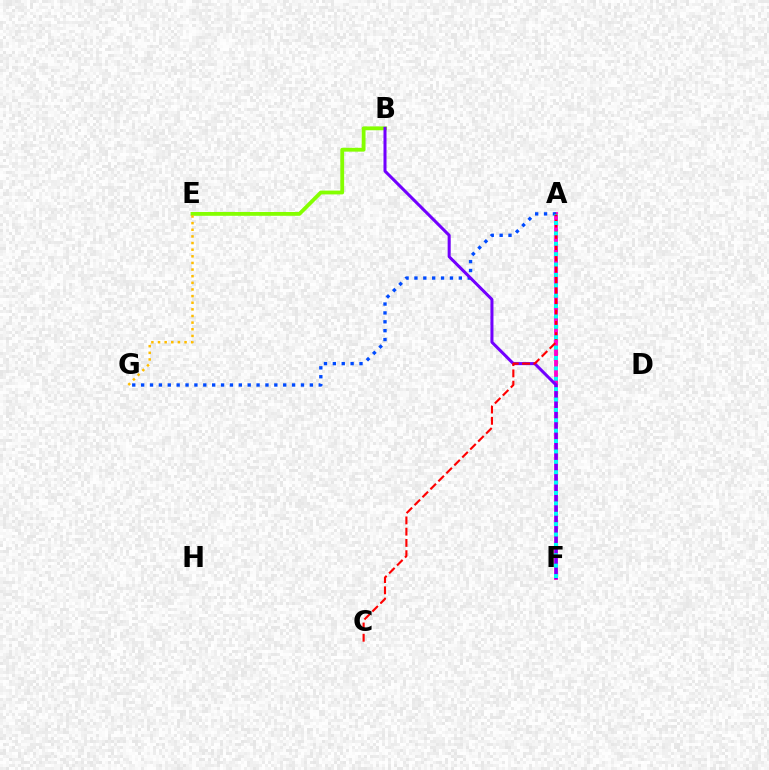{('A', 'F'): [{'color': '#00ff39', 'line_style': 'dashed', 'thickness': 1.98}, {'color': '#ff00cf', 'line_style': 'solid', 'thickness': 2.75}, {'color': '#00fff6', 'line_style': 'dotted', 'thickness': 2.82}], ('A', 'G'): [{'color': '#004bff', 'line_style': 'dotted', 'thickness': 2.41}], ('B', 'E'): [{'color': '#84ff00', 'line_style': 'solid', 'thickness': 2.76}], ('E', 'G'): [{'color': '#ffbd00', 'line_style': 'dotted', 'thickness': 1.8}], ('B', 'F'): [{'color': '#7200ff', 'line_style': 'solid', 'thickness': 2.18}], ('A', 'C'): [{'color': '#ff0000', 'line_style': 'dashed', 'thickness': 1.53}]}